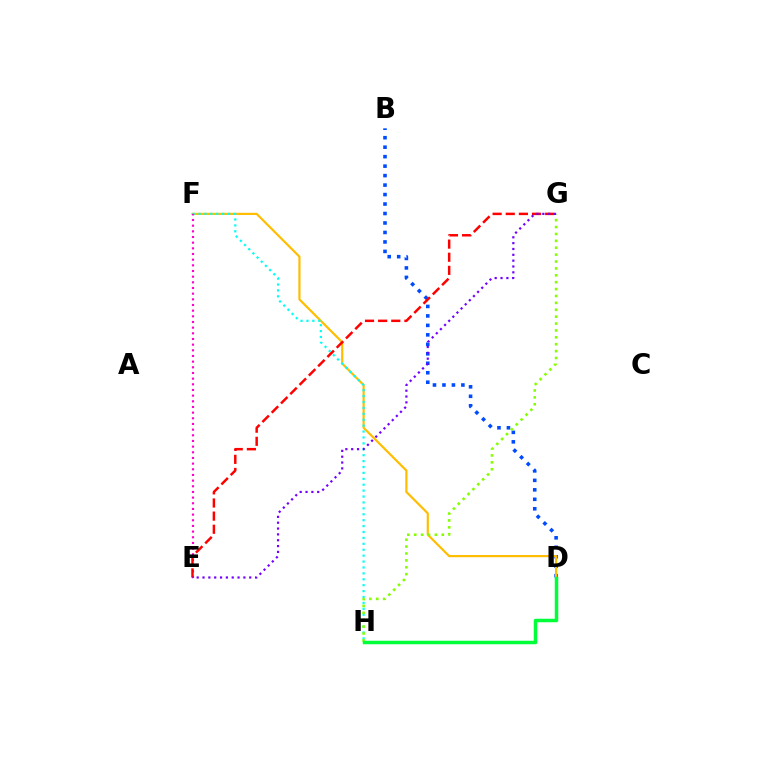{('B', 'D'): [{'color': '#004bff', 'line_style': 'dotted', 'thickness': 2.57}], ('D', 'F'): [{'color': '#ffbd00', 'line_style': 'solid', 'thickness': 1.57}], ('F', 'H'): [{'color': '#00fff6', 'line_style': 'dotted', 'thickness': 1.61}], ('E', 'F'): [{'color': '#ff00cf', 'line_style': 'dotted', 'thickness': 1.54}], ('G', 'H'): [{'color': '#84ff00', 'line_style': 'dotted', 'thickness': 1.87}], ('D', 'H'): [{'color': '#00ff39', 'line_style': 'solid', 'thickness': 2.52}], ('E', 'G'): [{'color': '#ff0000', 'line_style': 'dashed', 'thickness': 1.78}, {'color': '#7200ff', 'line_style': 'dotted', 'thickness': 1.59}]}